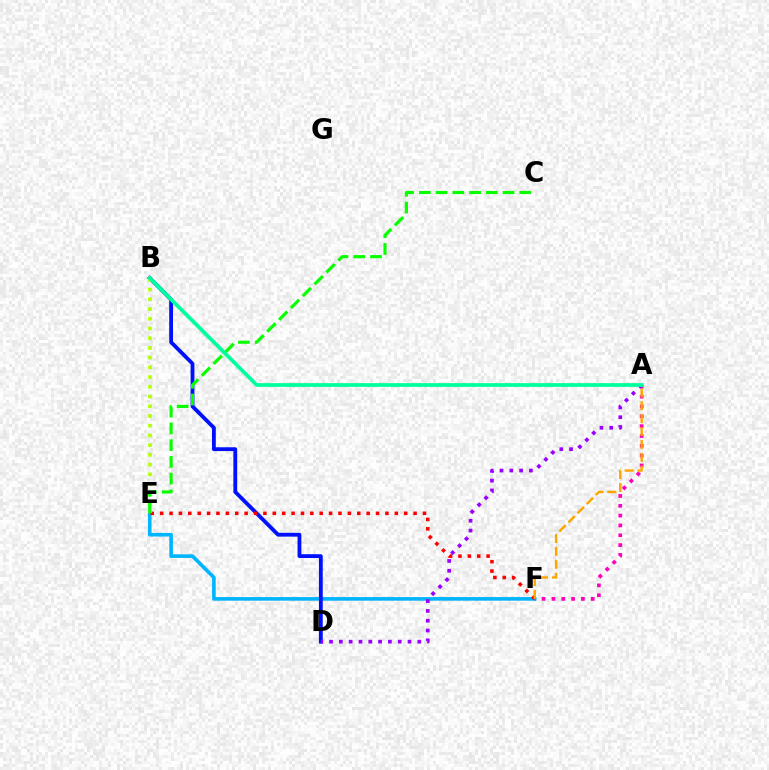{('E', 'F'): [{'color': '#00b5ff', 'line_style': 'solid', 'thickness': 2.6}, {'color': '#ff0000', 'line_style': 'dotted', 'thickness': 2.55}], ('B', 'D'): [{'color': '#0010ff', 'line_style': 'solid', 'thickness': 2.75}], ('A', 'F'): [{'color': '#ff00bd', 'line_style': 'dotted', 'thickness': 2.67}, {'color': '#ffa500', 'line_style': 'dashed', 'thickness': 1.75}], ('B', 'E'): [{'color': '#b3ff00', 'line_style': 'dotted', 'thickness': 2.64}], ('C', 'E'): [{'color': '#08ff00', 'line_style': 'dashed', 'thickness': 2.27}], ('A', 'D'): [{'color': '#9b00ff', 'line_style': 'dotted', 'thickness': 2.66}], ('A', 'B'): [{'color': '#00ff9d', 'line_style': 'solid', 'thickness': 2.69}]}